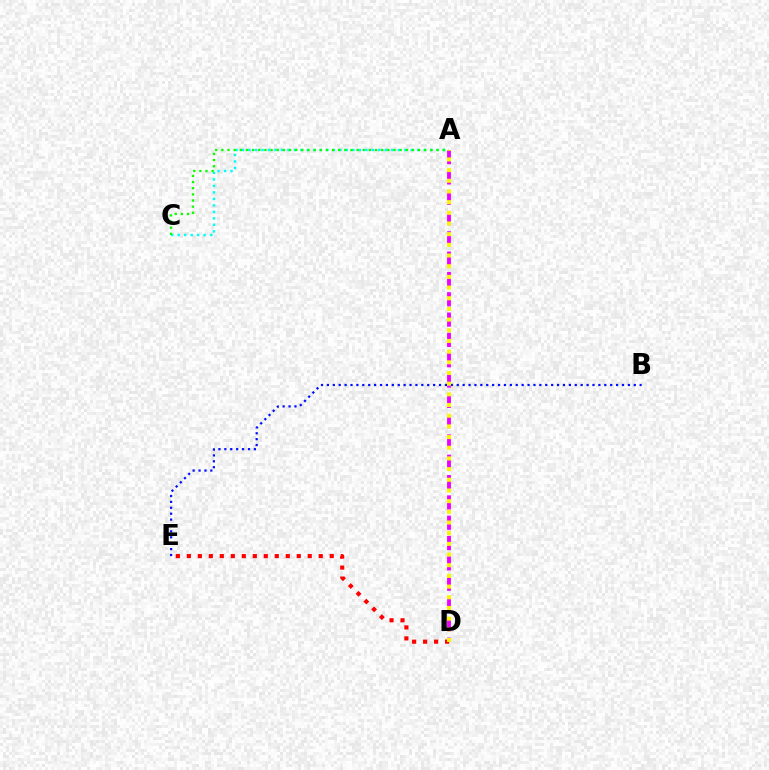{('A', 'C'): [{'color': '#00fff6', 'line_style': 'dotted', 'thickness': 1.76}, {'color': '#08ff00', 'line_style': 'dotted', 'thickness': 1.67}], ('D', 'E'): [{'color': '#ff0000', 'line_style': 'dotted', 'thickness': 2.99}], ('B', 'E'): [{'color': '#0010ff', 'line_style': 'dotted', 'thickness': 1.6}], ('A', 'D'): [{'color': '#ee00ff', 'line_style': 'dashed', 'thickness': 2.76}, {'color': '#fcf500', 'line_style': 'dotted', 'thickness': 2.9}]}